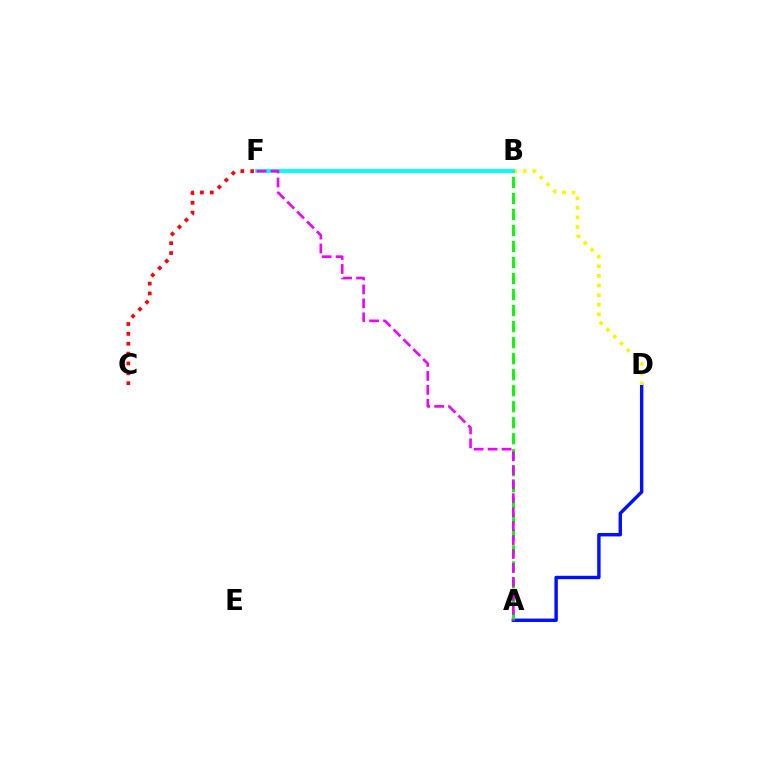{('A', 'D'): [{'color': '#0010ff', 'line_style': 'solid', 'thickness': 2.45}], ('B', 'D'): [{'color': '#fcf500', 'line_style': 'dotted', 'thickness': 2.61}], ('C', 'F'): [{'color': '#ff0000', 'line_style': 'dotted', 'thickness': 2.68}], ('B', 'F'): [{'color': '#00fff6', 'line_style': 'solid', 'thickness': 2.74}], ('A', 'B'): [{'color': '#08ff00', 'line_style': 'dashed', 'thickness': 2.18}], ('A', 'F'): [{'color': '#ee00ff', 'line_style': 'dashed', 'thickness': 1.9}]}